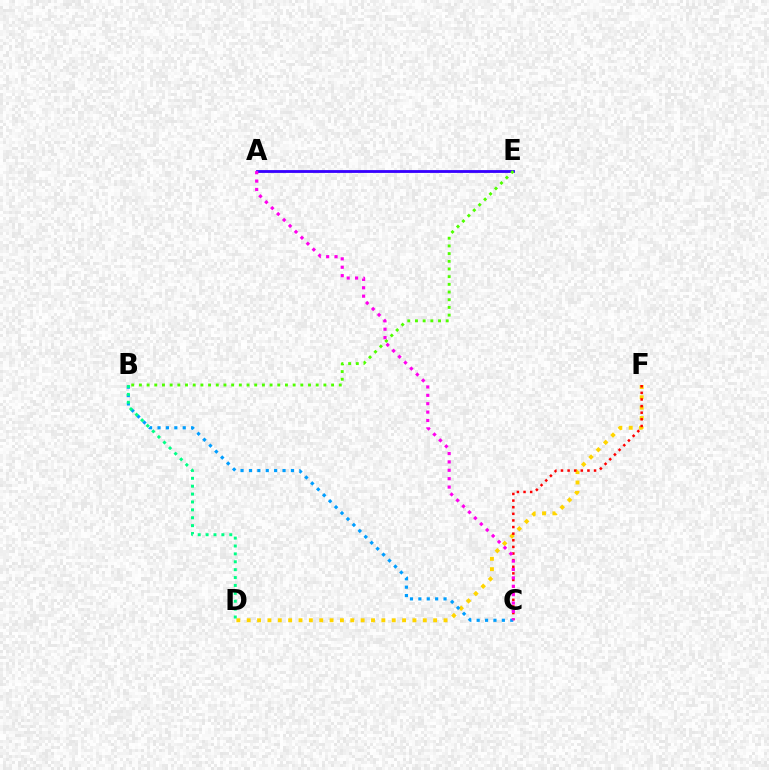{('D', 'F'): [{'color': '#ffd500', 'line_style': 'dotted', 'thickness': 2.81}], ('C', 'F'): [{'color': '#ff0000', 'line_style': 'dotted', 'thickness': 1.8}], ('B', 'C'): [{'color': '#009eff', 'line_style': 'dotted', 'thickness': 2.28}], ('B', 'D'): [{'color': '#00ff86', 'line_style': 'dotted', 'thickness': 2.14}], ('A', 'E'): [{'color': '#3700ff', 'line_style': 'solid', 'thickness': 2.03}], ('B', 'E'): [{'color': '#4fff00', 'line_style': 'dotted', 'thickness': 2.09}], ('A', 'C'): [{'color': '#ff00ed', 'line_style': 'dotted', 'thickness': 2.28}]}